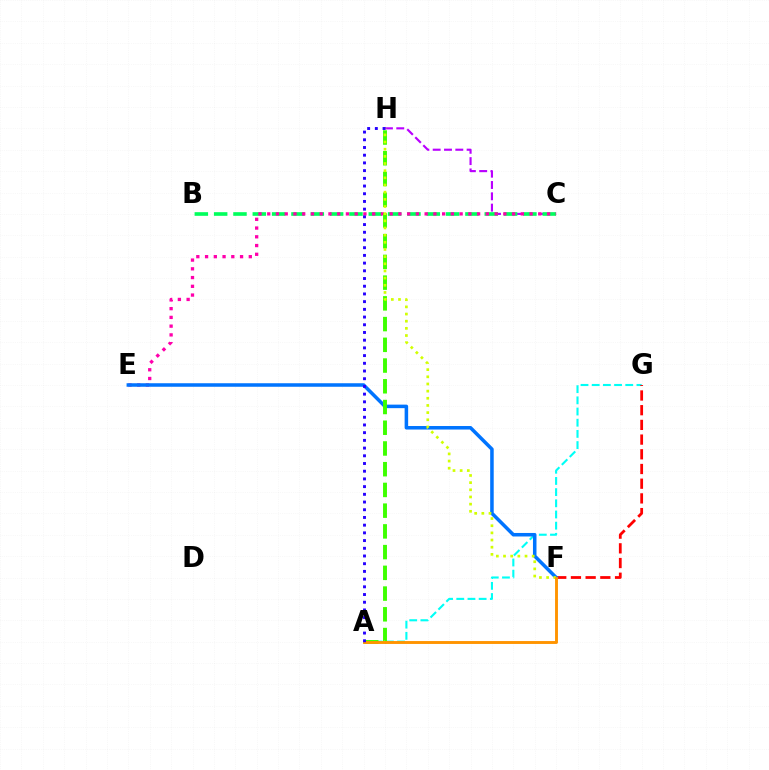{('A', 'G'): [{'color': '#00fff6', 'line_style': 'dashed', 'thickness': 1.52}], ('C', 'H'): [{'color': '#b900ff', 'line_style': 'dashed', 'thickness': 1.54}], ('B', 'C'): [{'color': '#00ff5c', 'line_style': 'dashed', 'thickness': 2.63}], ('C', 'E'): [{'color': '#ff00ac', 'line_style': 'dotted', 'thickness': 2.38}], ('F', 'G'): [{'color': '#ff0000', 'line_style': 'dashed', 'thickness': 2.0}], ('E', 'F'): [{'color': '#0074ff', 'line_style': 'solid', 'thickness': 2.54}], ('A', 'H'): [{'color': '#3dff00', 'line_style': 'dashed', 'thickness': 2.82}, {'color': '#2500ff', 'line_style': 'dotted', 'thickness': 2.09}], ('F', 'H'): [{'color': '#d1ff00', 'line_style': 'dotted', 'thickness': 1.95}], ('A', 'F'): [{'color': '#ff9400', 'line_style': 'solid', 'thickness': 2.08}]}